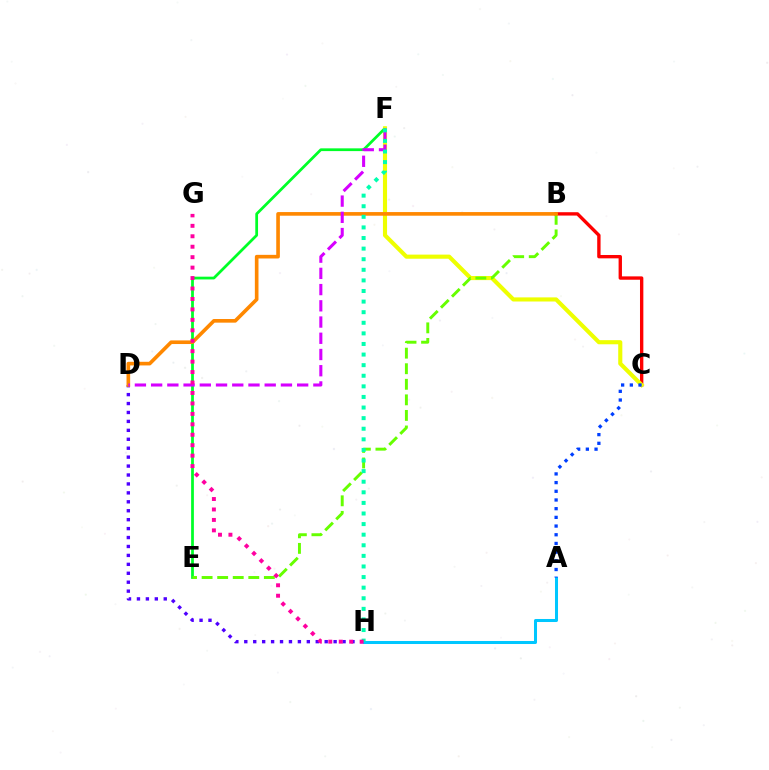{('E', 'F'): [{'color': '#00ff27', 'line_style': 'solid', 'thickness': 1.98}], ('B', 'C'): [{'color': '#ff0000', 'line_style': 'solid', 'thickness': 2.42}], ('D', 'H'): [{'color': '#4f00ff', 'line_style': 'dotted', 'thickness': 2.43}], ('C', 'F'): [{'color': '#eeff00', 'line_style': 'solid', 'thickness': 2.96}], ('B', 'E'): [{'color': '#66ff00', 'line_style': 'dashed', 'thickness': 2.11}], ('B', 'D'): [{'color': '#ff8800', 'line_style': 'solid', 'thickness': 2.62}], ('A', 'H'): [{'color': '#00c7ff', 'line_style': 'solid', 'thickness': 2.18}], ('D', 'F'): [{'color': '#d600ff', 'line_style': 'dashed', 'thickness': 2.2}], ('F', 'H'): [{'color': '#00ffaf', 'line_style': 'dotted', 'thickness': 2.88}], ('A', 'C'): [{'color': '#003fff', 'line_style': 'dotted', 'thickness': 2.36}], ('G', 'H'): [{'color': '#ff00a0', 'line_style': 'dotted', 'thickness': 2.84}]}